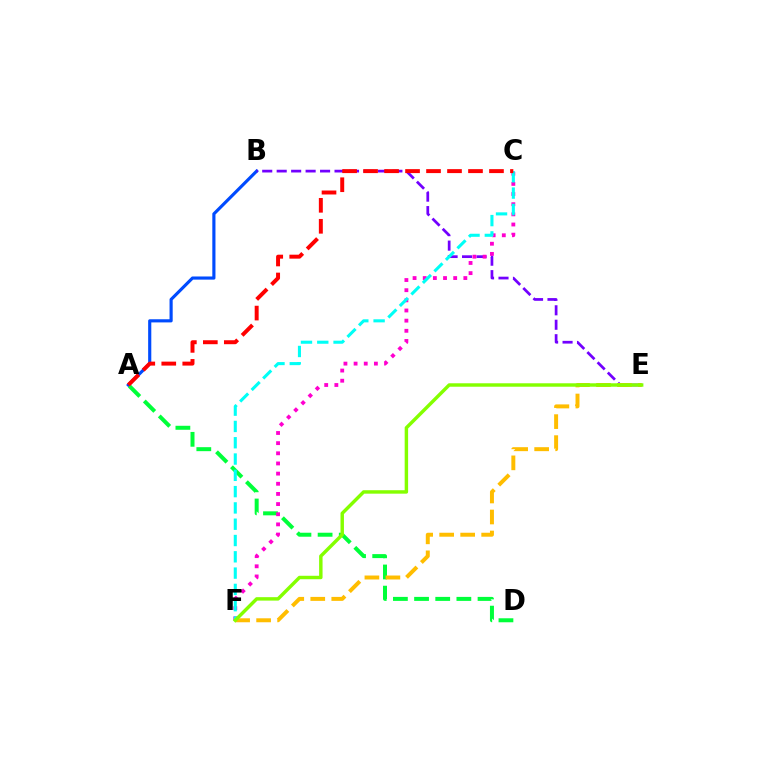{('A', 'B'): [{'color': '#004bff', 'line_style': 'solid', 'thickness': 2.27}], ('A', 'D'): [{'color': '#00ff39', 'line_style': 'dashed', 'thickness': 2.87}], ('B', 'E'): [{'color': '#7200ff', 'line_style': 'dashed', 'thickness': 1.96}], ('C', 'F'): [{'color': '#ff00cf', 'line_style': 'dotted', 'thickness': 2.76}, {'color': '#00fff6', 'line_style': 'dashed', 'thickness': 2.21}], ('E', 'F'): [{'color': '#ffbd00', 'line_style': 'dashed', 'thickness': 2.85}, {'color': '#84ff00', 'line_style': 'solid', 'thickness': 2.48}], ('A', 'C'): [{'color': '#ff0000', 'line_style': 'dashed', 'thickness': 2.85}]}